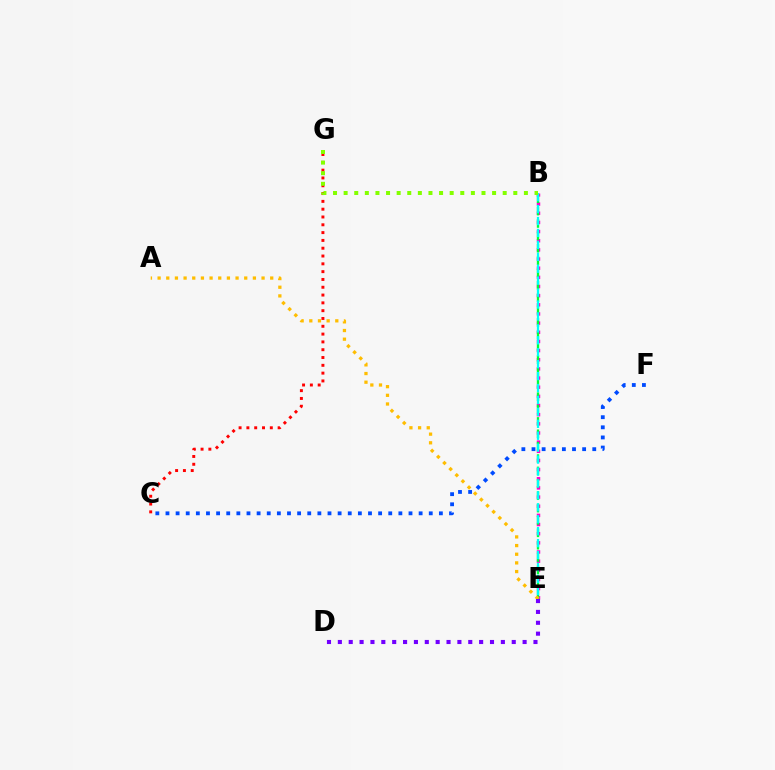{('B', 'E'): [{'color': '#ff00cf', 'line_style': 'dotted', 'thickness': 2.49}, {'color': '#00ff39', 'line_style': 'dashed', 'thickness': 1.68}, {'color': '#00fff6', 'line_style': 'dashed', 'thickness': 1.62}], ('C', 'G'): [{'color': '#ff0000', 'line_style': 'dotted', 'thickness': 2.12}], ('A', 'E'): [{'color': '#ffbd00', 'line_style': 'dotted', 'thickness': 2.35}], ('D', 'E'): [{'color': '#7200ff', 'line_style': 'dotted', 'thickness': 2.95}], ('C', 'F'): [{'color': '#004bff', 'line_style': 'dotted', 'thickness': 2.75}], ('B', 'G'): [{'color': '#84ff00', 'line_style': 'dotted', 'thickness': 2.88}]}